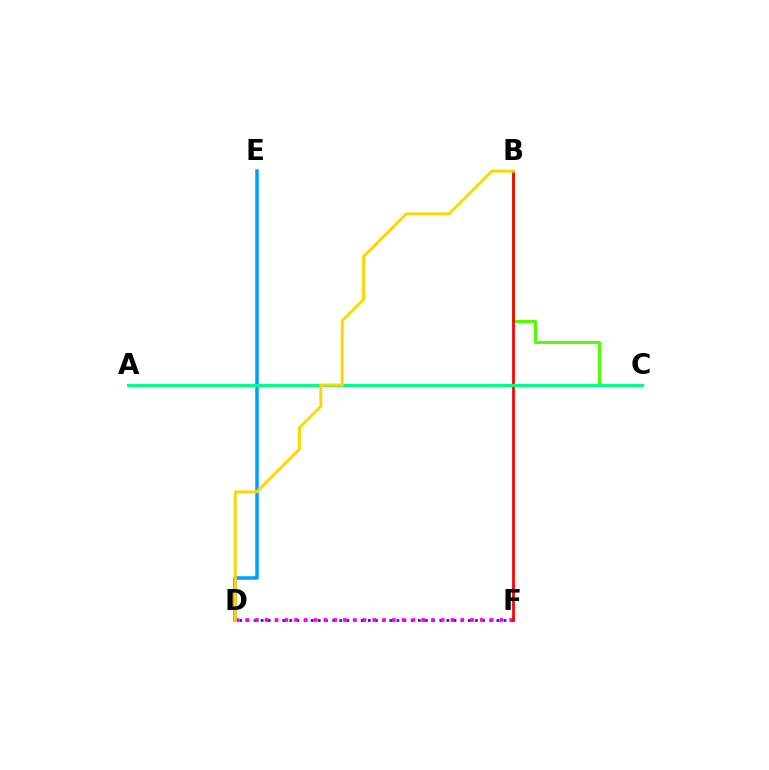{('D', 'F'): [{'color': '#3700ff', 'line_style': 'dotted', 'thickness': 1.94}, {'color': '#ff00ed', 'line_style': 'dotted', 'thickness': 2.66}], ('D', 'E'): [{'color': '#009eff', 'line_style': 'solid', 'thickness': 2.52}], ('B', 'C'): [{'color': '#4fff00', 'line_style': 'solid', 'thickness': 2.18}], ('B', 'F'): [{'color': '#ff0000', 'line_style': 'solid', 'thickness': 1.99}], ('A', 'C'): [{'color': '#00ff86', 'line_style': 'solid', 'thickness': 2.19}], ('B', 'D'): [{'color': '#ffd500', 'line_style': 'solid', 'thickness': 2.1}]}